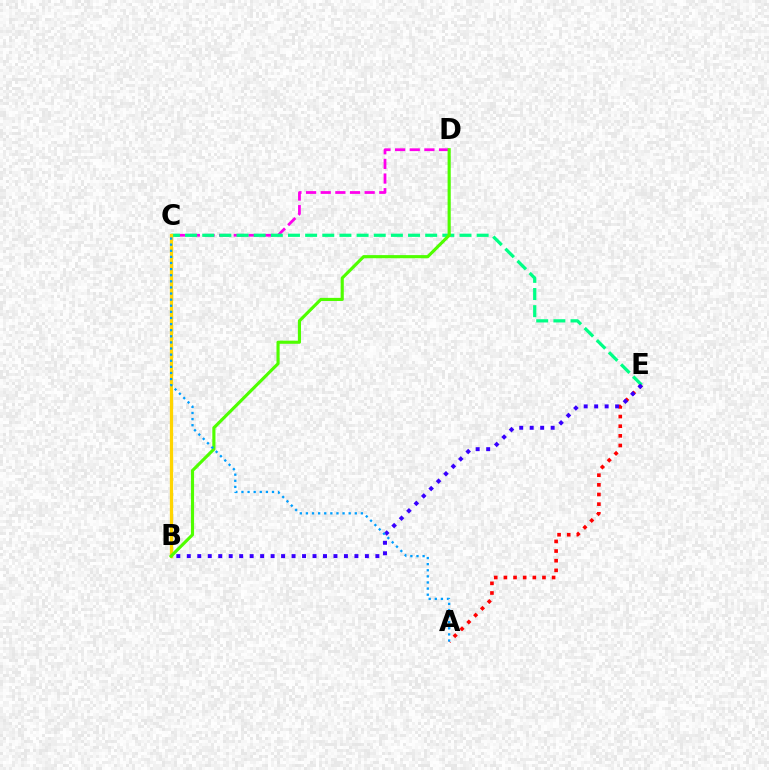{('A', 'E'): [{'color': '#ff0000', 'line_style': 'dotted', 'thickness': 2.62}], ('C', 'D'): [{'color': '#ff00ed', 'line_style': 'dashed', 'thickness': 1.99}], ('C', 'E'): [{'color': '#00ff86', 'line_style': 'dashed', 'thickness': 2.33}], ('B', 'C'): [{'color': '#ffd500', 'line_style': 'solid', 'thickness': 2.34}], ('B', 'E'): [{'color': '#3700ff', 'line_style': 'dotted', 'thickness': 2.85}], ('B', 'D'): [{'color': '#4fff00', 'line_style': 'solid', 'thickness': 2.26}], ('A', 'C'): [{'color': '#009eff', 'line_style': 'dotted', 'thickness': 1.66}]}